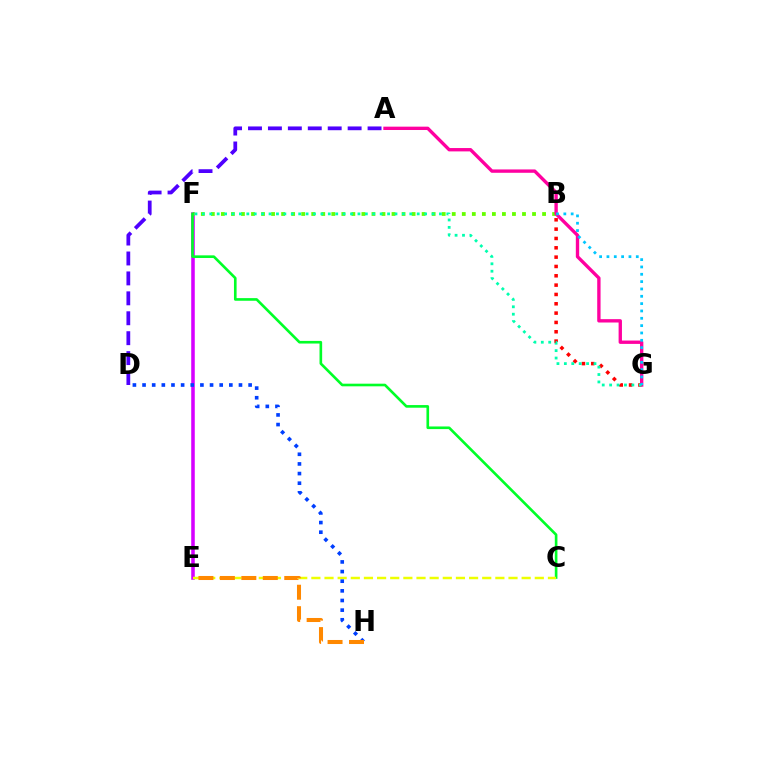{('E', 'F'): [{'color': '#d600ff', 'line_style': 'solid', 'thickness': 2.55}], ('B', 'G'): [{'color': '#ff0000', 'line_style': 'dotted', 'thickness': 2.54}, {'color': '#00c7ff', 'line_style': 'dotted', 'thickness': 1.99}], ('B', 'F'): [{'color': '#66ff00', 'line_style': 'dotted', 'thickness': 2.73}], ('A', 'G'): [{'color': '#ff00a0', 'line_style': 'solid', 'thickness': 2.41}], ('A', 'D'): [{'color': '#4f00ff', 'line_style': 'dashed', 'thickness': 2.71}], ('C', 'F'): [{'color': '#00ff27', 'line_style': 'solid', 'thickness': 1.9}], ('F', 'G'): [{'color': '#00ffaf', 'line_style': 'dotted', 'thickness': 2.01}], ('C', 'E'): [{'color': '#eeff00', 'line_style': 'dashed', 'thickness': 1.79}], ('D', 'H'): [{'color': '#003fff', 'line_style': 'dotted', 'thickness': 2.62}], ('E', 'H'): [{'color': '#ff8800', 'line_style': 'dashed', 'thickness': 2.92}]}